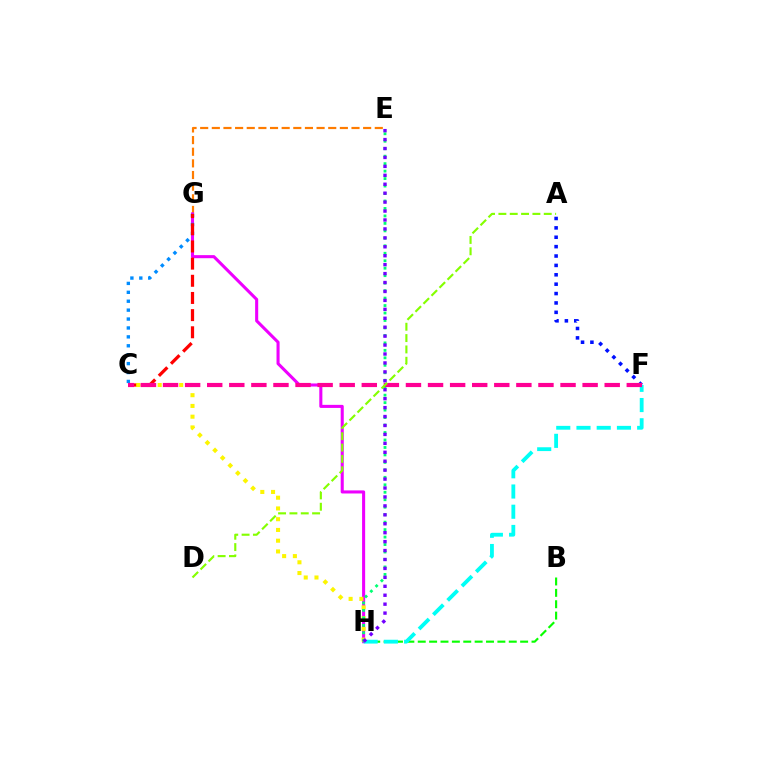{('E', 'G'): [{'color': '#ff7c00', 'line_style': 'dashed', 'thickness': 1.58}], ('G', 'H'): [{'color': '#ee00ff', 'line_style': 'solid', 'thickness': 2.21}], ('B', 'H'): [{'color': '#08ff00', 'line_style': 'dashed', 'thickness': 1.55}], ('C', 'G'): [{'color': '#008cff', 'line_style': 'dotted', 'thickness': 2.42}, {'color': '#ff0000', 'line_style': 'dashed', 'thickness': 2.33}], ('C', 'H'): [{'color': '#fcf500', 'line_style': 'dotted', 'thickness': 2.92}], ('F', 'H'): [{'color': '#00fff6', 'line_style': 'dashed', 'thickness': 2.75}], ('E', 'H'): [{'color': '#00ff74', 'line_style': 'dotted', 'thickness': 2.03}, {'color': '#7200ff', 'line_style': 'dotted', 'thickness': 2.43}], ('A', 'F'): [{'color': '#0010ff', 'line_style': 'dotted', 'thickness': 2.55}], ('C', 'F'): [{'color': '#ff0094', 'line_style': 'dashed', 'thickness': 3.0}], ('A', 'D'): [{'color': '#84ff00', 'line_style': 'dashed', 'thickness': 1.54}]}